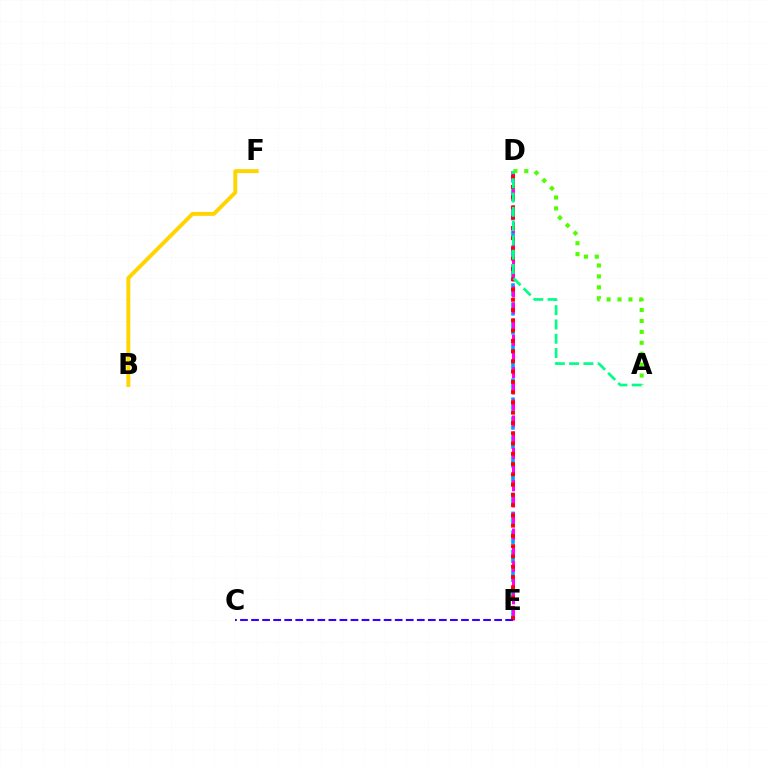{('D', 'E'): [{'color': '#009eff', 'line_style': 'dashed', 'thickness': 2.58}, {'color': '#ff00ed', 'line_style': 'dashed', 'thickness': 2.19}, {'color': '#ff0000', 'line_style': 'dotted', 'thickness': 2.79}], ('A', 'D'): [{'color': '#4fff00', 'line_style': 'dotted', 'thickness': 2.97}, {'color': '#00ff86', 'line_style': 'dashed', 'thickness': 1.94}], ('B', 'F'): [{'color': '#ffd500', 'line_style': 'solid', 'thickness': 2.81}], ('C', 'E'): [{'color': '#3700ff', 'line_style': 'dashed', 'thickness': 1.5}]}